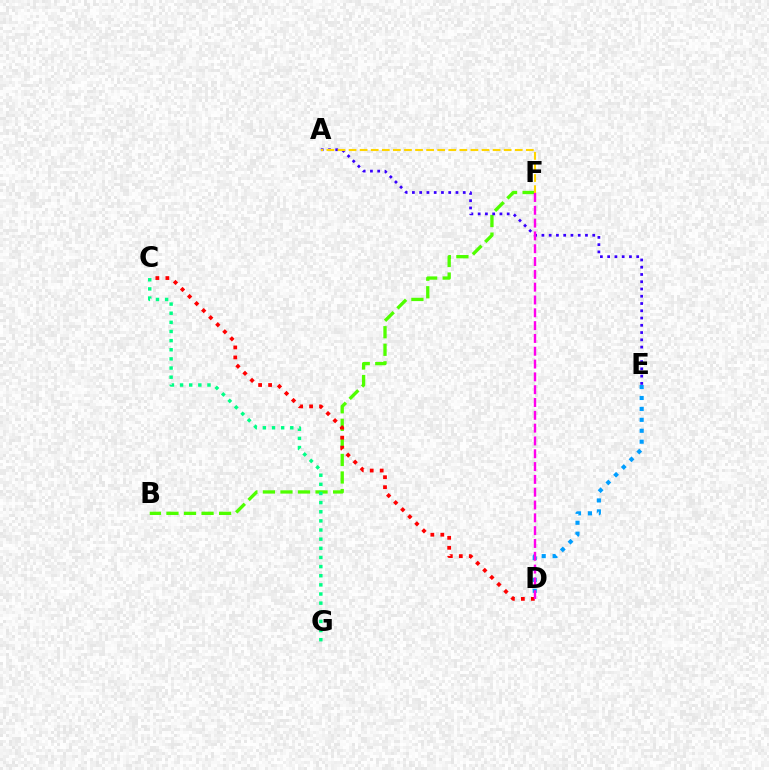{('B', 'F'): [{'color': '#4fff00', 'line_style': 'dashed', 'thickness': 2.38}], ('D', 'E'): [{'color': '#009eff', 'line_style': 'dotted', 'thickness': 2.97}], ('A', 'E'): [{'color': '#3700ff', 'line_style': 'dotted', 'thickness': 1.97}], ('C', 'G'): [{'color': '#00ff86', 'line_style': 'dotted', 'thickness': 2.48}], ('A', 'F'): [{'color': '#ffd500', 'line_style': 'dashed', 'thickness': 1.51}], ('C', 'D'): [{'color': '#ff0000', 'line_style': 'dotted', 'thickness': 2.71}], ('D', 'F'): [{'color': '#ff00ed', 'line_style': 'dashed', 'thickness': 1.74}]}